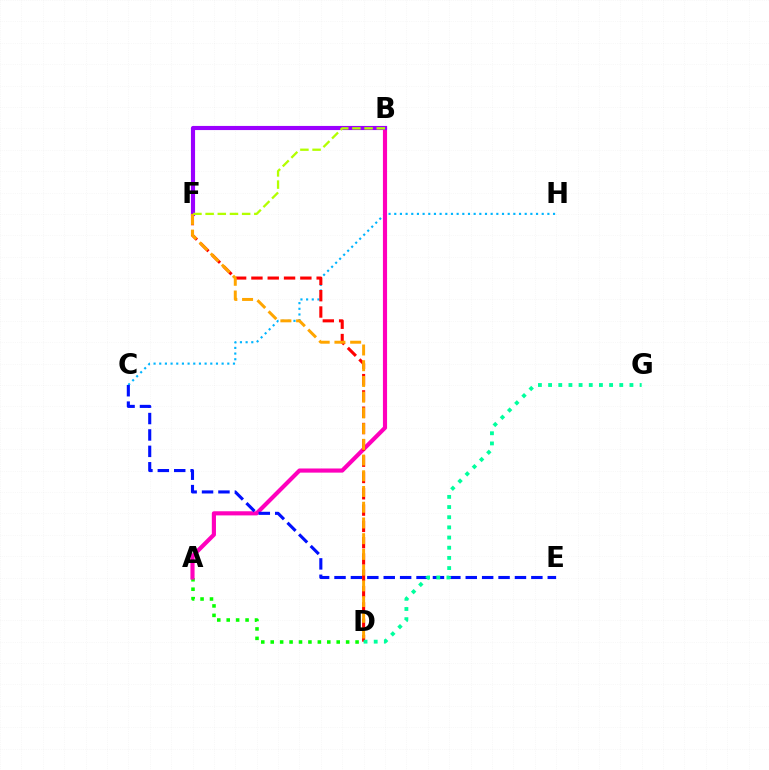{('C', 'H'): [{'color': '#00b5ff', 'line_style': 'dotted', 'thickness': 1.54}], ('A', 'D'): [{'color': '#08ff00', 'line_style': 'dotted', 'thickness': 2.56}], ('A', 'B'): [{'color': '#ff00bd', 'line_style': 'solid', 'thickness': 2.98}], ('B', 'F'): [{'color': '#9b00ff', 'line_style': 'solid', 'thickness': 2.97}, {'color': '#b3ff00', 'line_style': 'dashed', 'thickness': 1.65}], ('C', 'E'): [{'color': '#0010ff', 'line_style': 'dashed', 'thickness': 2.23}], ('D', 'F'): [{'color': '#ff0000', 'line_style': 'dashed', 'thickness': 2.22}, {'color': '#ffa500', 'line_style': 'dashed', 'thickness': 2.14}], ('D', 'G'): [{'color': '#00ff9d', 'line_style': 'dotted', 'thickness': 2.76}]}